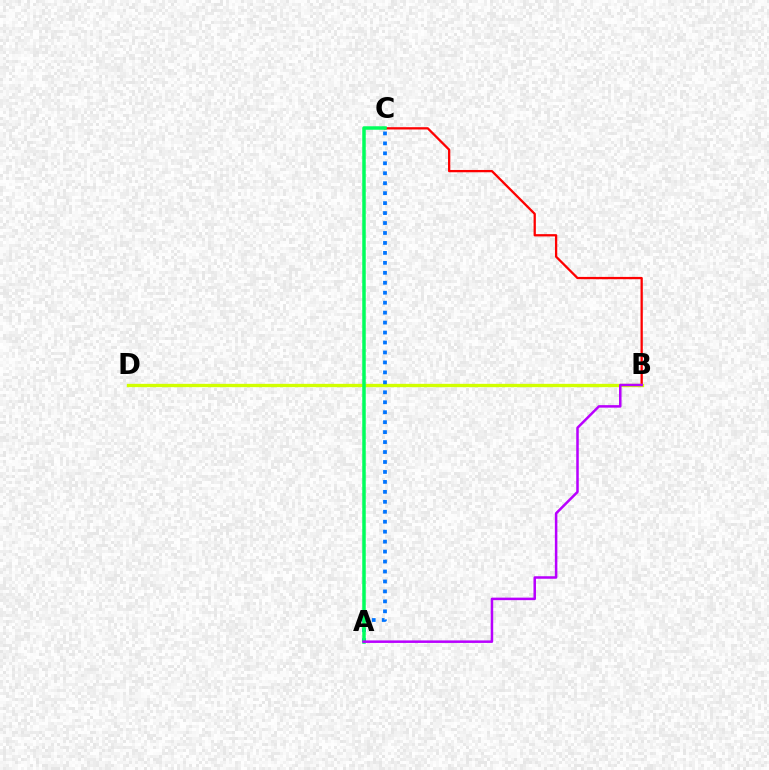{('B', 'C'): [{'color': '#ff0000', 'line_style': 'solid', 'thickness': 1.65}], ('B', 'D'): [{'color': '#d1ff00', 'line_style': 'solid', 'thickness': 2.39}], ('A', 'C'): [{'color': '#0074ff', 'line_style': 'dotted', 'thickness': 2.71}, {'color': '#00ff5c', 'line_style': 'solid', 'thickness': 2.52}], ('A', 'B'): [{'color': '#b900ff', 'line_style': 'solid', 'thickness': 1.81}]}